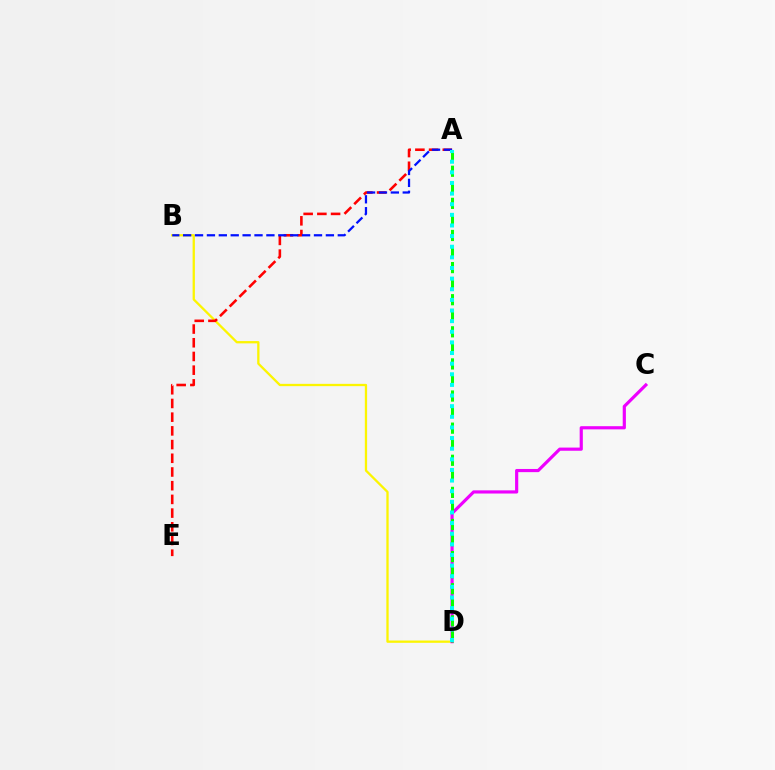{('B', 'D'): [{'color': '#fcf500', 'line_style': 'solid', 'thickness': 1.65}], ('C', 'D'): [{'color': '#ee00ff', 'line_style': 'solid', 'thickness': 2.28}], ('A', 'E'): [{'color': '#ff0000', 'line_style': 'dashed', 'thickness': 1.86}], ('A', 'B'): [{'color': '#0010ff', 'line_style': 'dashed', 'thickness': 1.62}], ('A', 'D'): [{'color': '#08ff00', 'line_style': 'dashed', 'thickness': 2.18}, {'color': '#00fff6', 'line_style': 'dotted', 'thickness': 2.89}]}